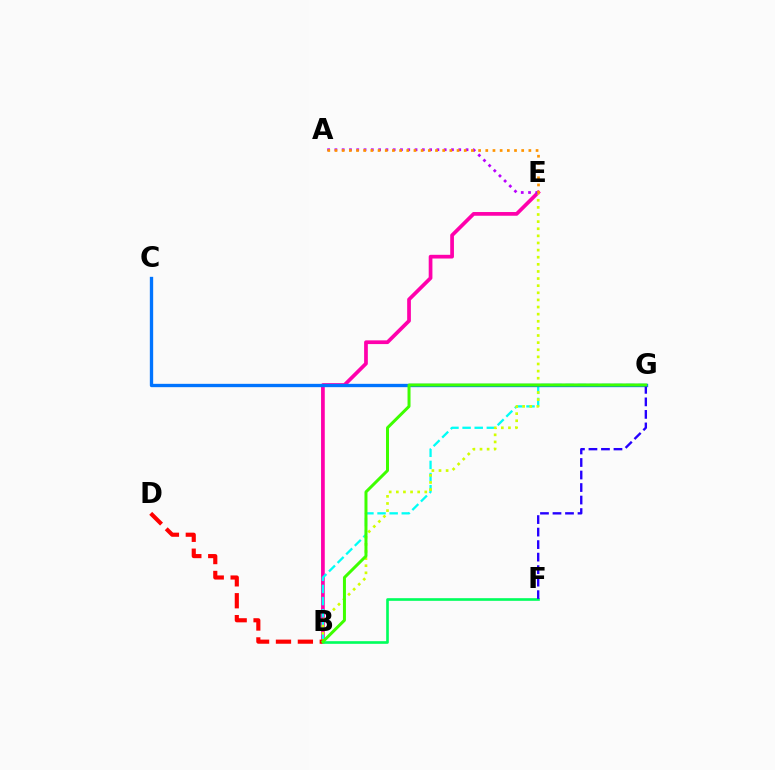{('B', 'E'): [{'color': '#ff00ac', 'line_style': 'solid', 'thickness': 2.68}, {'color': '#d1ff00', 'line_style': 'dotted', 'thickness': 1.93}], ('B', 'G'): [{'color': '#00fff6', 'line_style': 'dashed', 'thickness': 1.65}, {'color': '#3dff00', 'line_style': 'solid', 'thickness': 2.16}], ('A', 'E'): [{'color': '#b900ff', 'line_style': 'dotted', 'thickness': 1.98}, {'color': '#ff9400', 'line_style': 'dotted', 'thickness': 1.95}], ('B', 'D'): [{'color': '#ff0000', 'line_style': 'dashed', 'thickness': 2.98}], ('C', 'G'): [{'color': '#0074ff', 'line_style': 'solid', 'thickness': 2.39}], ('B', 'F'): [{'color': '#00ff5c', 'line_style': 'solid', 'thickness': 1.9}], ('F', 'G'): [{'color': '#2500ff', 'line_style': 'dashed', 'thickness': 1.7}]}